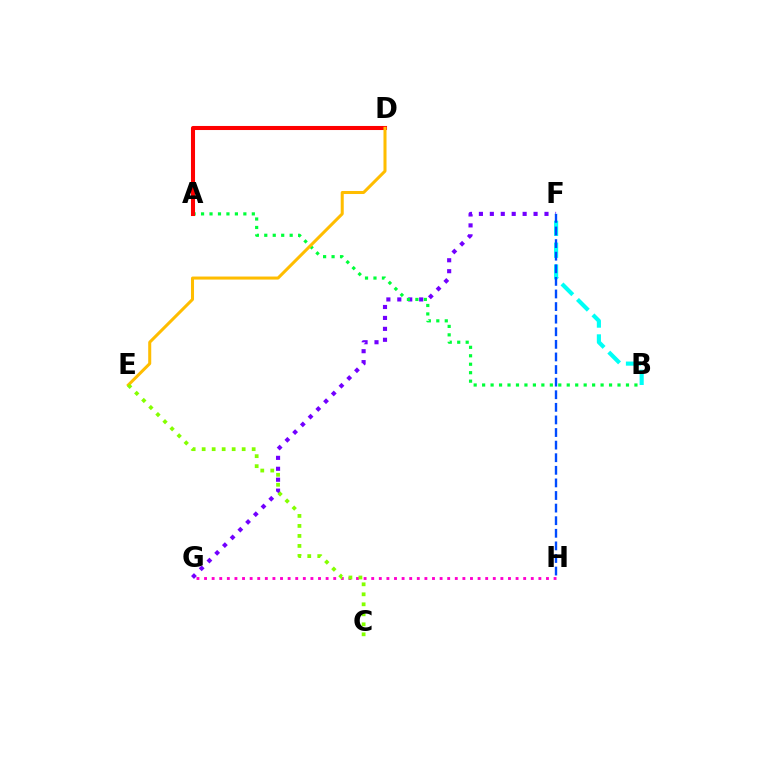{('F', 'G'): [{'color': '#7200ff', 'line_style': 'dotted', 'thickness': 2.97}], ('G', 'H'): [{'color': '#ff00cf', 'line_style': 'dotted', 'thickness': 2.06}], ('A', 'B'): [{'color': '#00ff39', 'line_style': 'dotted', 'thickness': 2.3}], ('B', 'F'): [{'color': '#00fff6', 'line_style': 'dashed', 'thickness': 2.97}], ('A', 'D'): [{'color': '#ff0000', 'line_style': 'solid', 'thickness': 2.93}], ('D', 'E'): [{'color': '#ffbd00', 'line_style': 'solid', 'thickness': 2.18}], ('C', 'E'): [{'color': '#84ff00', 'line_style': 'dotted', 'thickness': 2.72}], ('F', 'H'): [{'color': '#004bff', 'line_style': 'dashed', 'thickness': 1.71}]}